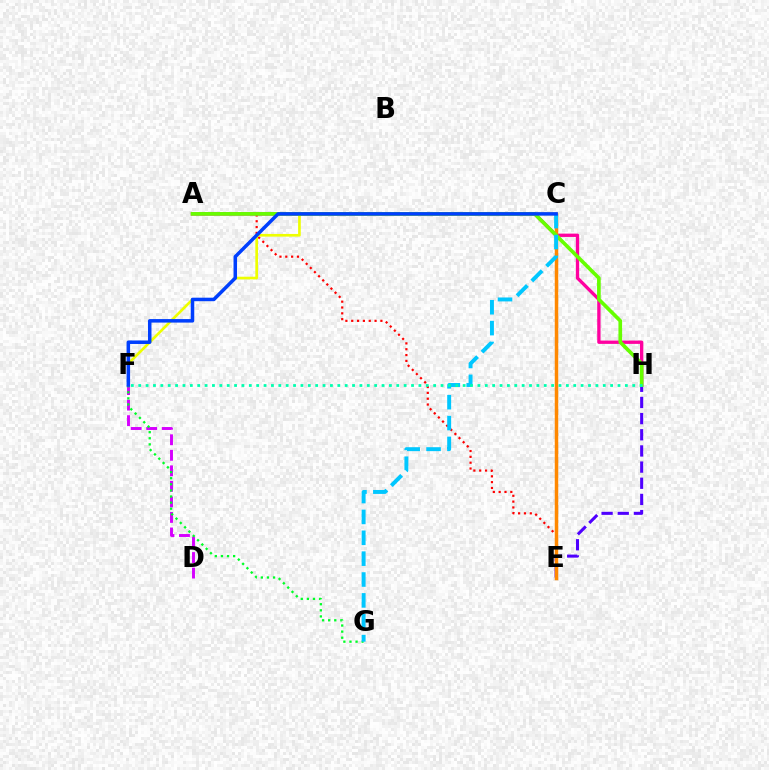{('A', 'E'): [{'color': '#ff0000', 'line_style': 'dotted', 'thickness': 1.59}], ('A', 'H'): [{'color': '#ff00a0', 'line_style': 'solid', 'thickness': 2.39}, {'color': '#66ff00', 'line_style': 'solid', 'thickness': 2.65}], ('E', 'H'): [{'color': '#4f00ff', 'line_style': 'dashed', 'thickness': 2.2}], ('D', 'F'): [{'color': '#d600ff', 'line_style': 'dashed', 'thickness': 2.11}], ('C', 'E'): [{'color': '#ff8800', 'line_style': 'solid', 'thickness': 2.51}], ('C', 'F'): [{'color': '#eeff00', 'line_style': 'solid', 'thickness': 1.92}, {'color': '#003fff', 'line_style': 'solid', 'thickness': 2.53}], ('F', 'G'): [{'color': '#00ff27', 'line_style': 'dotted', 'thickness': 1.66}], ('C', 'G'): [{'color': '#00c7ff', 'line_style': 'dashed', 'thickness': 2.83}], ('F', 'H'): [{'color': '#00ffaf', 'line_style': 'dotted', 'thickness': 2.0}]}